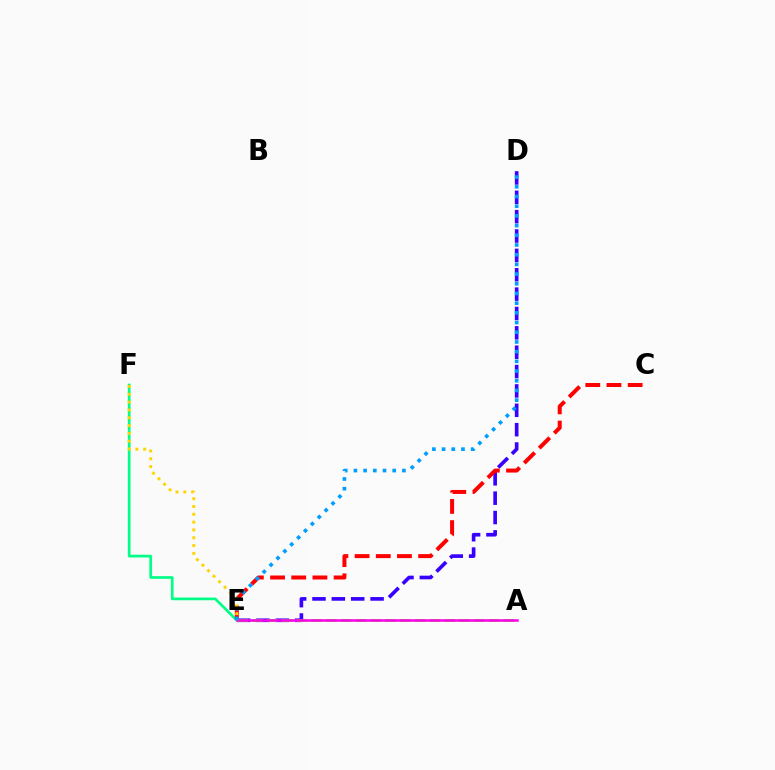{('D', 'E'): [{'color': '#3700ff', 'line_style': 'dashed', 'thickness': 2.63}, {'color': '#009eff', 'line_style': 'dotted', 'thickness': 2.63}], ('E', 'F'): [{'color': '#00ff86', 'line_style': 'solid', 'thickness': 1.94}, {'color': '#ffd500', 'line_style': 'dotted', 'thickness': 2.12}], ('A', 'E'): [{'color': '#4fff00', 'line_style': 'dashed', 'thickness': 2.01}, {'color': '#ff00ed', 'line_style': 'solid', 'thickness': 1.83}], ('C', 'E'): [{'color': '#ff0000', 'line_style': 'dashed', 'thickness': 2.88}]}